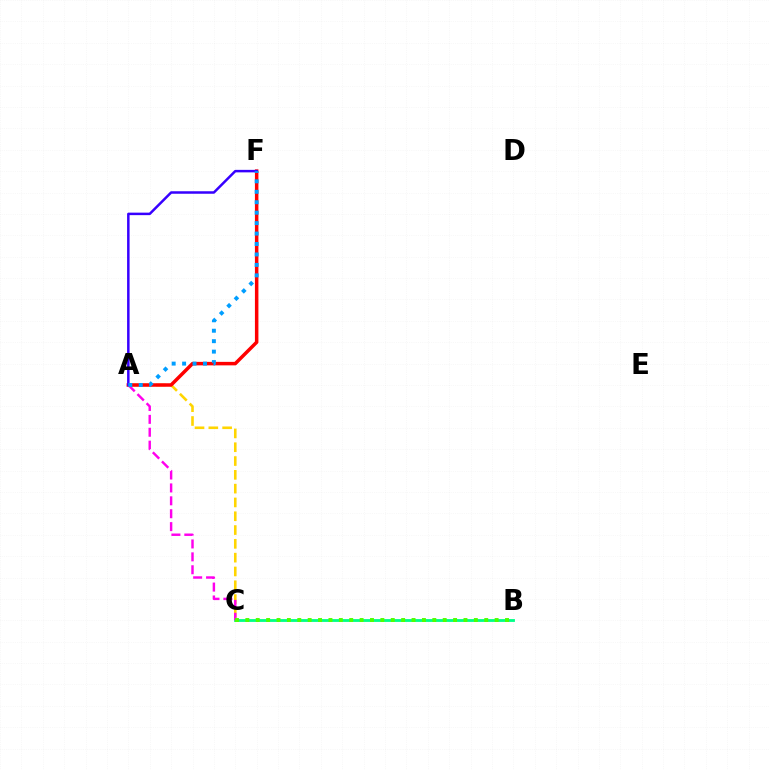{('B', 'C'): [{'color': '#00ff86', 'line_style': 'solid', 'thickness': 2.04}, {'color': '#4fff00', 'line_style': 'dotted', 'thickness': 2.82}], ('A', 'C'): [{'color': '#ffd500', 'line_style': 'dashed', 'thickness': 1.88}, {'color': '#ff00ed', 'line_style': 'dashed', 'thickness': 1.75}], ('A', 'F'): [{'color': '#ff0000', 'line_style': 'solid', 'thickness': 2.52}, {'color': '#3700ff', 'line_style': 'solid', 'thickness': 1.8}, {'color': '#009eff', 'line_style': 'dotted', 'thickness': 2.84}]}